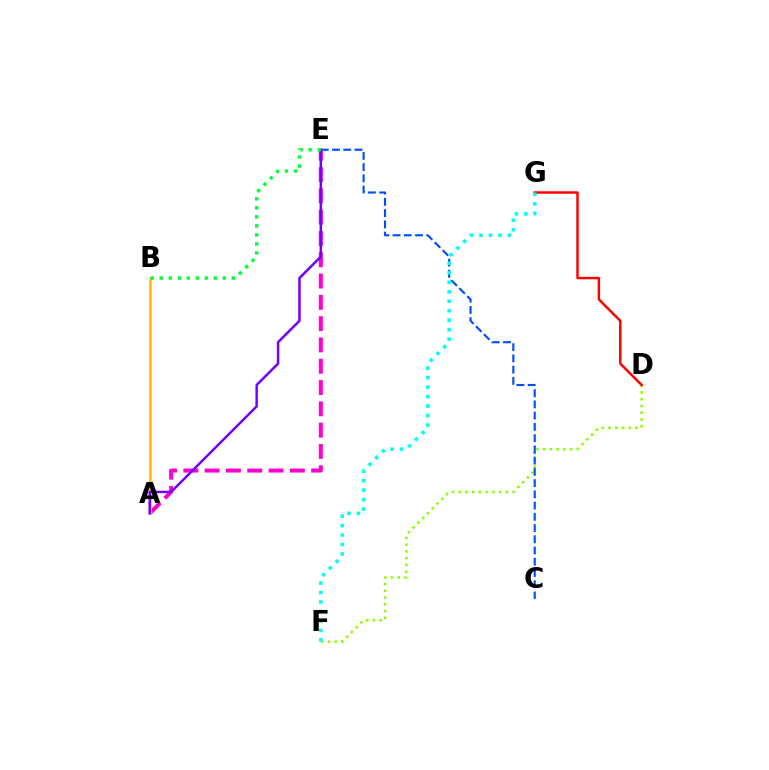{('D', 'F'): [{'color': '#84ff00', 'line_style': 'dotted', 'thickness': 1.83}], ('D', 'G'): [{'color': '#ff0000', 'line_style': 'solid', 'thickness': 1.77}], ('C', 'E'): [{'color': '#004bff', 'line_style': 'dashed', 'thickness': 1.53}], ('A', 'E'): [{'color': '#ff00cf', 'line_style': 'dashed', 'thickness': 2.89}, {'color': '#7200ff', 'line_style': 'solid', 'thickness': 1.78}], ('A', 'B'): [{'color': '#ffbd00', 'line_style': 'solid', 'thickness': 1.83}], ('F', 'G'): [{'color': '#00fff6', 'line_style': 'dotted', 'thickness': 2.57}], ('B', 'E'): [{'color': '#00ff39', 'line_style': 'dotted', 'thickness': 2.45}]}